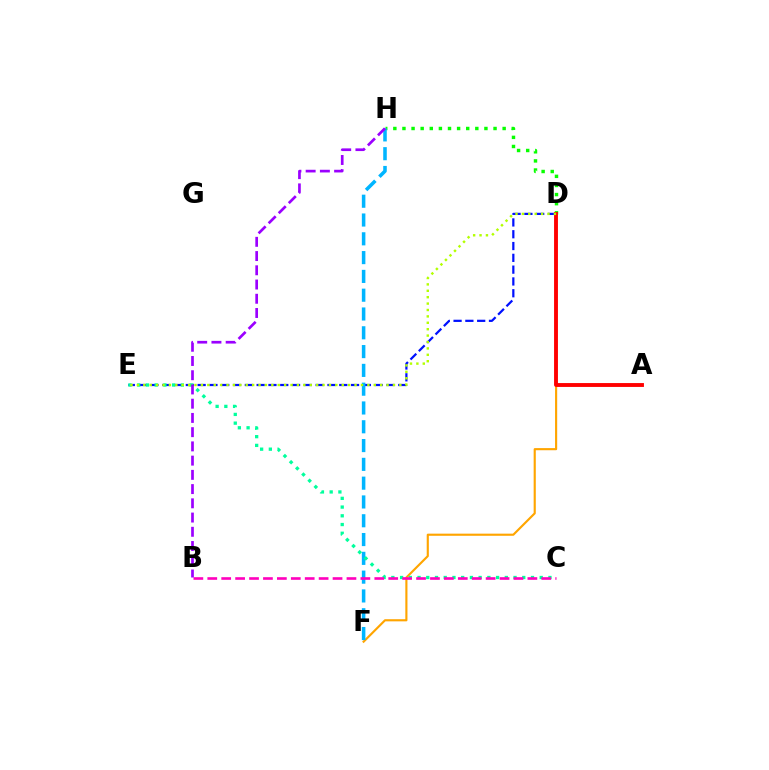{('D', 'F'): [{'color': '#ffa500', 'line_style': 'solid', 'thickness': 1.54}], ('D', 'H'): [{'color': '#08ff00', 'line_style': 'dotted', 'thickness': 2.47}], ('D', 'E'): [{'color': '#0010ff', 'line_style': 'dashed', 'thickness': 1.6}, {'color': '#b3ff00', 'line_style': 'dotted', 'thickness': 1.74}], ('F', 'H'): [{'color': '#00b5ff', 'line_style': 'dashed', 'thickness': 2.55}], ('C', 'E'): [{'color': '#00ff9d', 'line_style': 'dotted', 'thickness': 2.37}], ('B', 'C'): [{'color': '#ff00bd', 'line_style': 'dashed', 'thickness': 1.89}], ('B', 'H'): [{'color': '#9b00ff', 'line_style': 'dashed', 'thickness': 1.93}], ('A', 'D'): [{'color': '#ff0000', 'line_style': 'solid', 'thickness': 2.79}]}